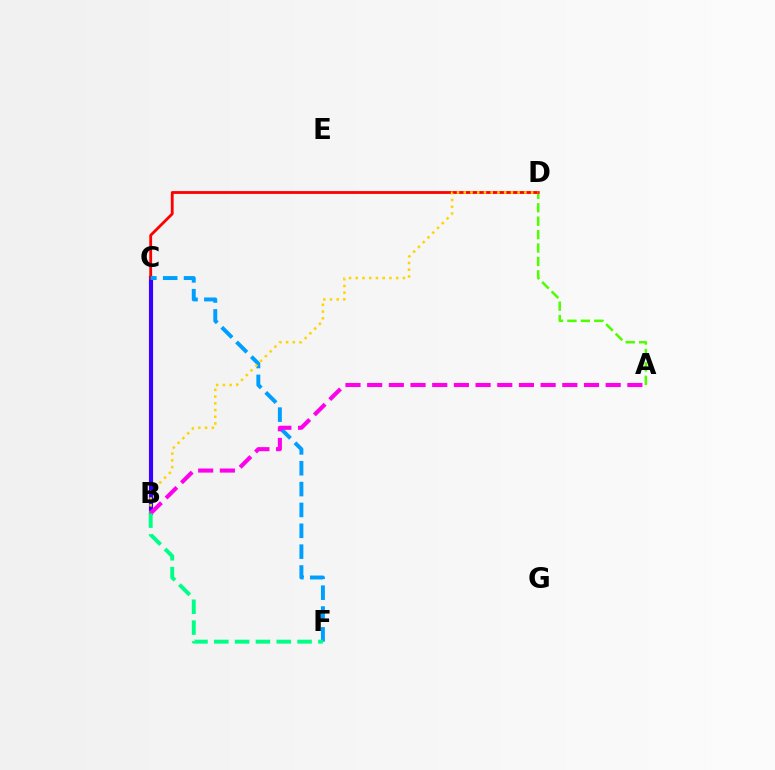{('B', 'C'): [{'color': '#3700ff', 'line_style': 'solid', 'thickness': 2.98}], ('A', 'D'): [{'color': '#4fff00', 'line_style': 'dashed', 'thickness': 1.82}], ('C', 'D'): [{'color': '#ff0000', 'line_style': 'solid', 'thickness': 2.03}], ('C', 'F'): [{'color': '#009eff', 'line_style': 'dashed', 'thickness': 2.83}], ('B', 'D'): [{'color': '#ffd500', 'line_style': 'dotted', 'thickness': 1.83}], ('A', 'B'): [{'color': '#ff00ed', 'line_style': 'dashed', 'thickness': 2.95}], ('B', 'F'): [{'color': '#00ff86', 'line_style': 'dashed', 'thickness': 2.83}]}